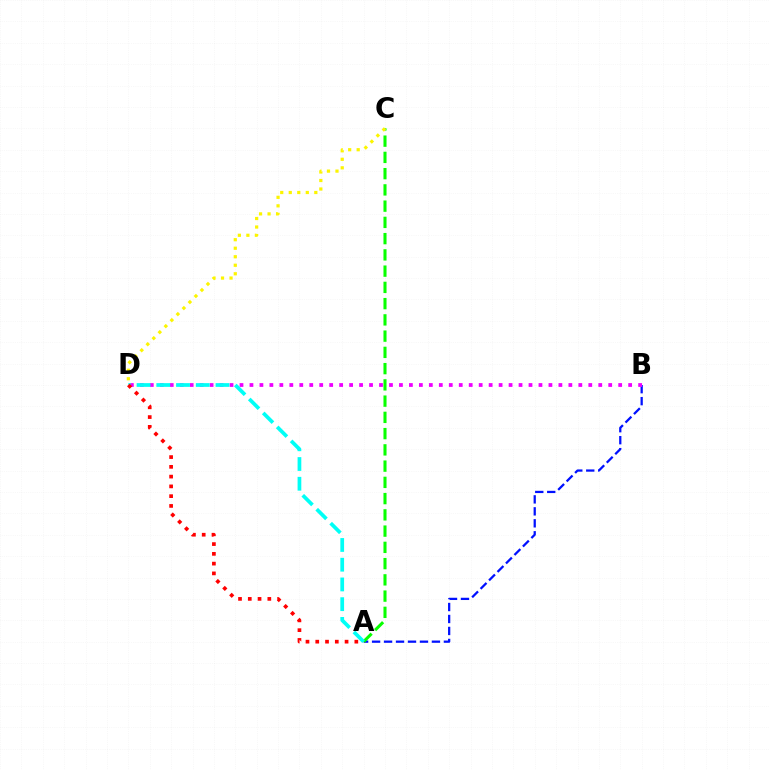{('A', 'B'): [{'color': '#0010ff', 'line_style': 'dashed', 'thickness': 1.63}], ('B', 'D'): [{'color': '#ee00ff', 'line_style': 'dotted', 'thickness': 2.71}], ('A', 'C'): [{'color': '#08ff00', 'line_style': 'dashed', 'thickness': 2.21}], ('A', 'D'): [{'color': '#00fff6', 'line_style': 'dashed', 'thickness': 2.68}, {'color': '#ff0000', 'line_style': 'dotted', 'thickness': 2.65}], ('C', 'D'): [{'color': '#fcf500', 'line_style': 'dotted', 'thickness': 2.31}]}